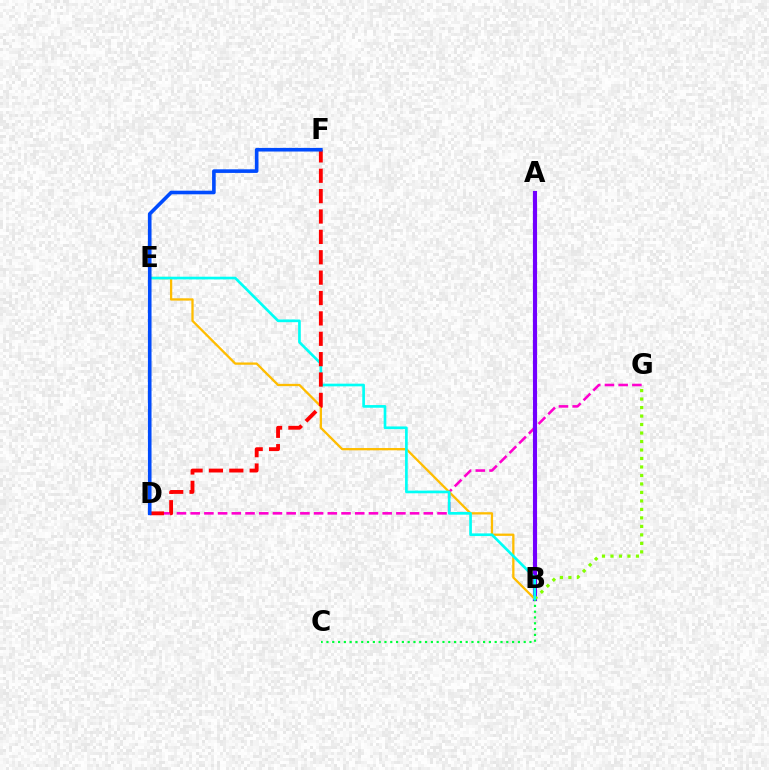{('D', 'G'): [{'color': '#ff00cf', 'line_style': 'dashed', 'thickness': 1.86}], ('A', 'B'): [{'color': '#7200ff', 'line_style': 'solid', 'thickness': 2.98}], ('B', 'E'): [{'color': '#ffbd00', 'line_style': 'solid', 'thickness': 1.65}, {'color': '#00fff6', 'line_style': 'solid', 'thickness': 1.93}], ('B', 'G'): [{'color': '#84ff00', 'line_style': 'dotted', 'thickness': 2.31}], ('B', 'C'): [{'color': '#00ff39', 'line_style': 'dotted', 'thickness': 1.58}], ('D', 'F'): [{'color': '#ff0000', 'line_style': 'dashed', 'thickness': 2.77}, {'color': '#004bff', 'line_style': 'solid', 'thickness': 2.6}]}